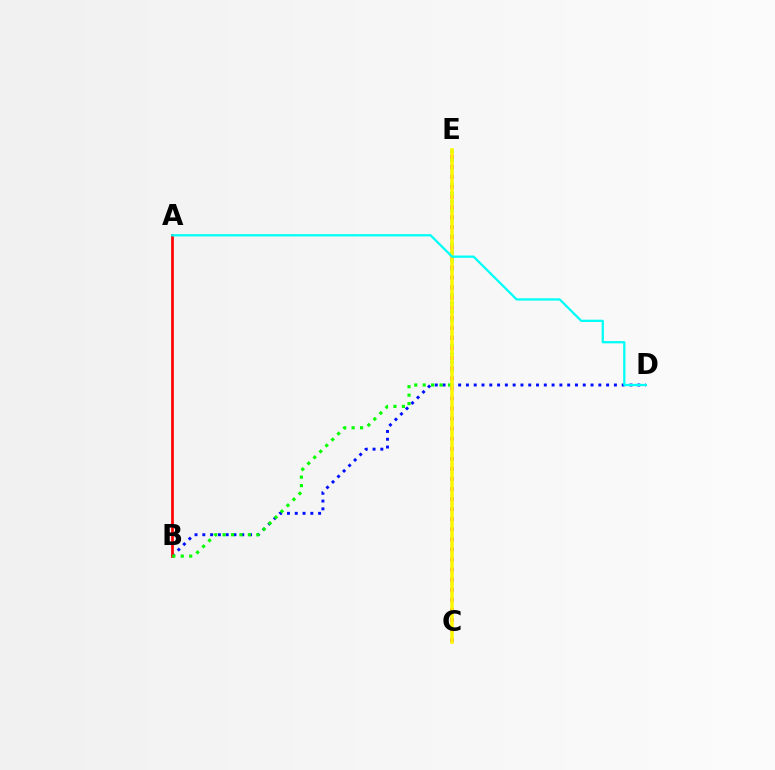{('B', 'D'): [{'color': '#0010ff', 'line_style': 'dotted', 'thickness': 2.12}], ('A', 'B'): [{'color': '#ff0000', 'line_style': 'solid', 'thickness': 1.96}], ('B', 'E'): [{'color': '#08ff00', 'line_style': 'dotted', 'thickness': 2.29}], ('C', 'E'): [{'color': '#ee00ff', 'line_style': 'dotted', 'thickness': 2.74}, {'color': '#fcf500', 'line_style': 'solid', 'thickness': 2.55}], ('A', 'D'): [{'color': '#00fff6', 'line_style': 'solid', 'thickness': 1.63}]}